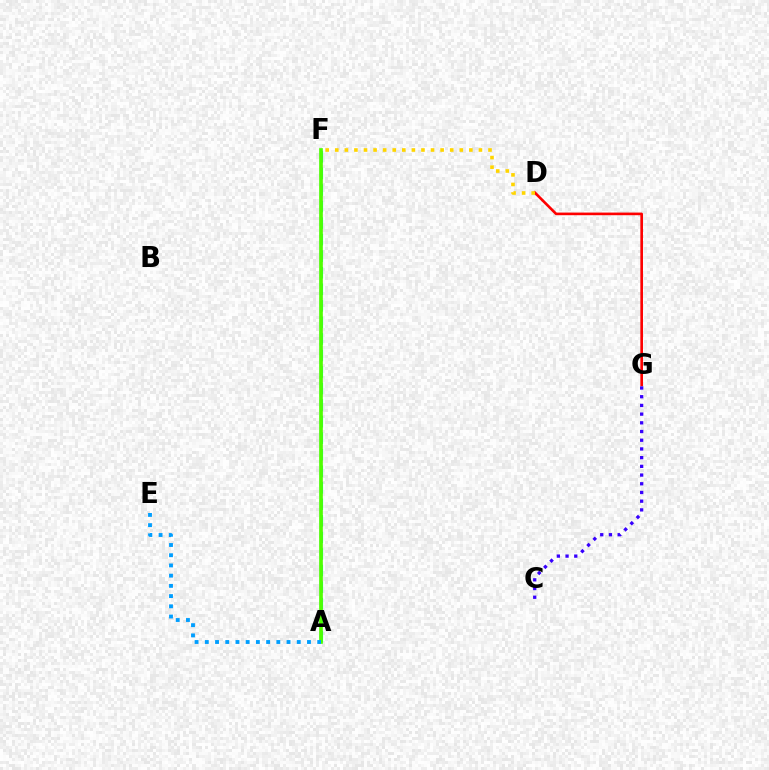{('A', 'F'): [{'color': '#00ff86', 'line_style': 'dashed', 'thickness': 2.25}, {'color': '#ff00ed', 'line_style': 'dotted', 'thickness': 1.54}, {'color': '#4fff00', 'line_style': 'solid', 'thickness': 2.64}], ('D', 'G'): [{'color': '#ff0000', 'line_style': 'solid', 'thickness': 1.9}], ('C', 'G'): [{'color': '#3700ff', 'line_style': 'dotted', 'thickness': 2.37}], ('D', 'F'): [{'color': '#ffd500', 'line_style': 'dotted', 'thickness': 2.6}], ('A', 'E'): [{'color': '#009eff', 'line_style': 'dotted', 'thickness': 2.78}]}